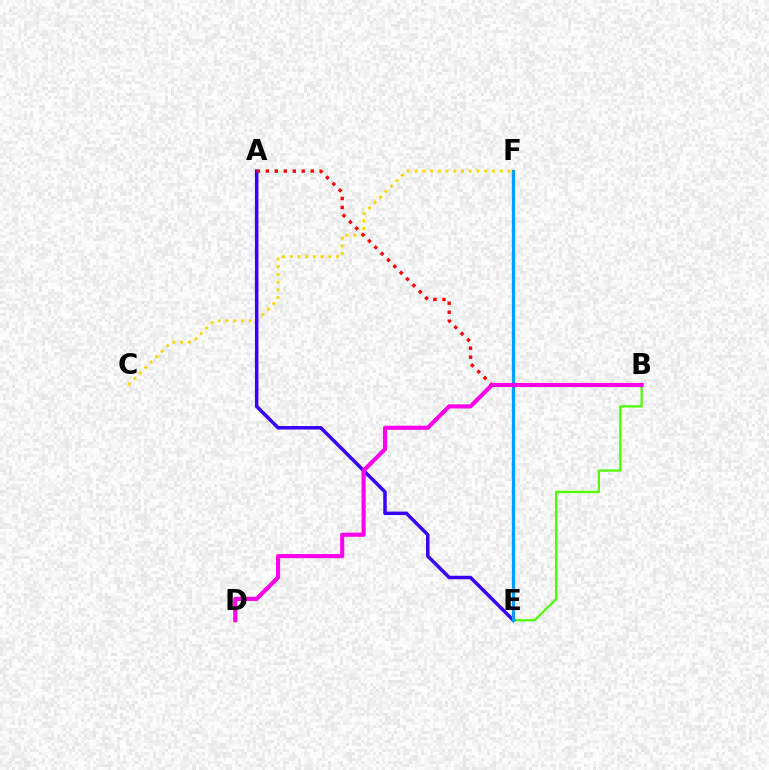{('C', 'F'): [{'color': '#ffd500', 'line_style': 'dotted', 'thickness': 2.1}], ('B', 'E'): [{'color': '#4fff00', 'line_style': 'solid', 'thickness': 1.63}], ('A', 'E'): [{'color': '#3700ff', 'line_style': 'solid', 'thickness': 2.51}], ('A', 'B'): [{'color': '#ff0000', 'line_style': 'dotted', 'thickness': 2.44}], ('E', 'F'): [{'color': '#00ff86', 'line_style': 'dashed', 'thickness': 1.58}, {'color': '#009eff', 'line_style': 'solid', 'thickness': 2.34}], ('B', 'D'): [{'color': '#ff00ed', 'line_style': 'solid', 'thickness': 2.97}]}